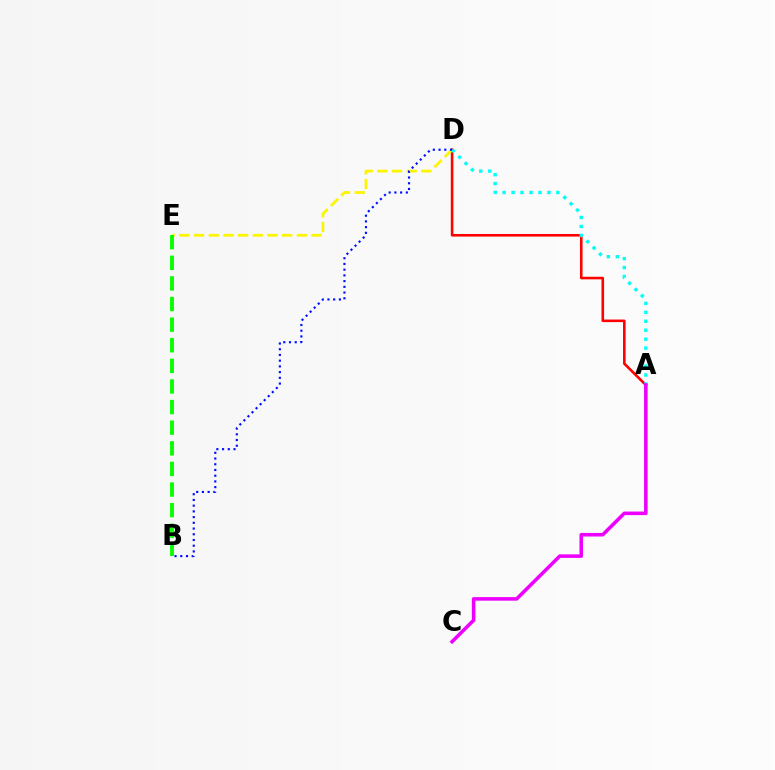{('A', 'D'): [{'color': '#ff0000', 'line_style': 'solid', 'thickness': 1.86}, {'color': '#00fff6', 'line_style': 'dotted', 'thickness': 2.43}], ('D', 'E'): [{'color': '#fcf500', 'line_style': 'dashed', 'thickness': 1.99}], ('B', 'D'): [{'color': '#0010ff', 'line_style': 'dotted', 'thickness': 1.55}], ('B', 'E'): [{'color': '#08ff00', 'line_style': 'dashed', 'thickness': 2.8}], ('A', 'C'): [{'color': '#ee00ff', 'line_style': 'solid', 'thickness': 2.56}]}